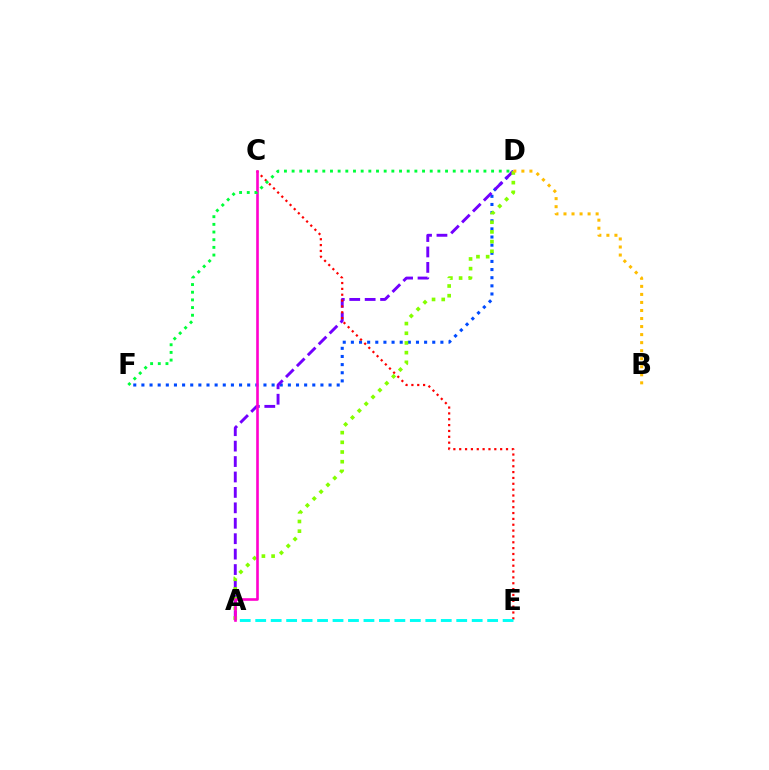{('D', 'F'): [{'color': '#004bff', 'line_style': 'dotted', 'thickness': 2.21}, {'color': '#00ff39', 'line_style': 'dotted', 'thickness': 2.08}], ('A', 'D'): [{'color': '#7200ff', 'line_style': 'dashed', 'thickness': 2.1}, {'color': '#84ff00', 'line_style': 'dotted', 'thickness': 2.63}], ('C', 'E'): [{'color': '#ff0000', 'line_style': 'dotted', 'thickness': 1.59}], ('A', 'C'): [{'color': '#ff00cf', 'line_style': 'solid', 'thickness': 1.89}], ('B', 'D'): [{'color': '#ffbd00', 'line_style': 'dotted', 'thickness': 2.18}], ('A', 'E'): [{'color': '#00fff6', 'line_style': 'dashed', 'thickness': 2.1}]}